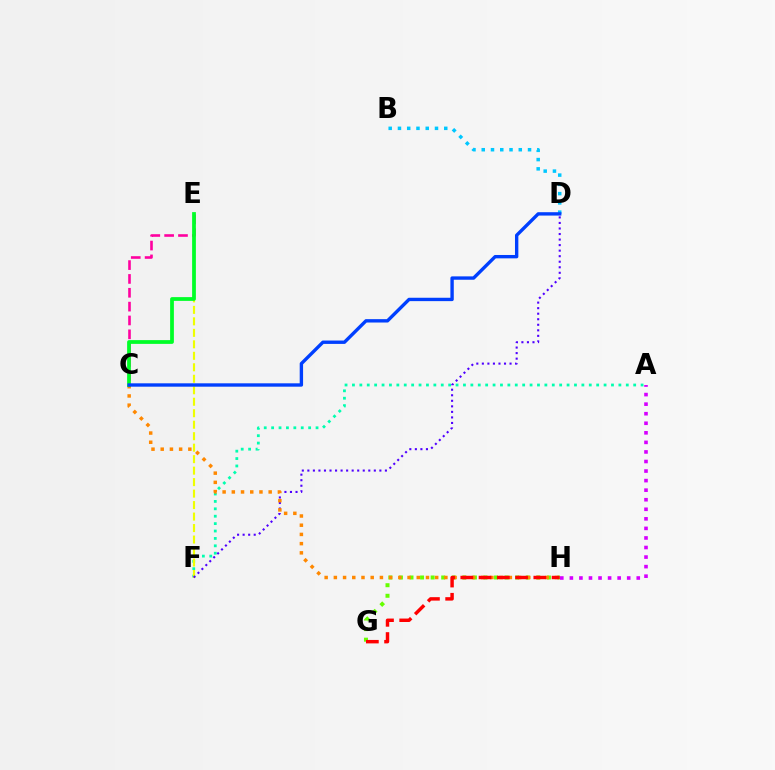{('A', 'F'): [{'color': '#00ffaf', 'line_style': 'dotted', 'thickness': 2.01}], ('C', 'E'): [{'color': '#ff00a0', 'line_style': 'dashed', 'thickness': 1.88}, {'color': '#00ff27', 'line_style': 'solid', 'thickness': 2.71}], ('B', 'D'): [{'color': '#00c7ff', 'line_style': 'dotted', 'thickness': 2.52}], ('E', 'F'): [{'color': '#eeff00', 'line_style': 'dashed', 'thickness': 1.56}], ('A', 'H'): [{'color': '#d600ff', 'line_style': 'dotted', 'thickness': 2.6}], ('G', 'H'): [{'color': '#66ff00', 'line_style': 'dotted', 'thickness': 2.87}, {'color': '#ff0000', 'line_style': 'dashed', 'thickness': 2.48}], ('D', 'F'): [{'color': '#4f00ff', 'line_style': 'dotted', 'thickness': 1.51}], ('C', 'H'): [{'color': '#ff8800', 'line_style': 'dotted', 'thickness': 2.5}], ('C', 'D'): [{'color': '#003fff', 'line_style': 'solid', 'thickness': 2.43}]}